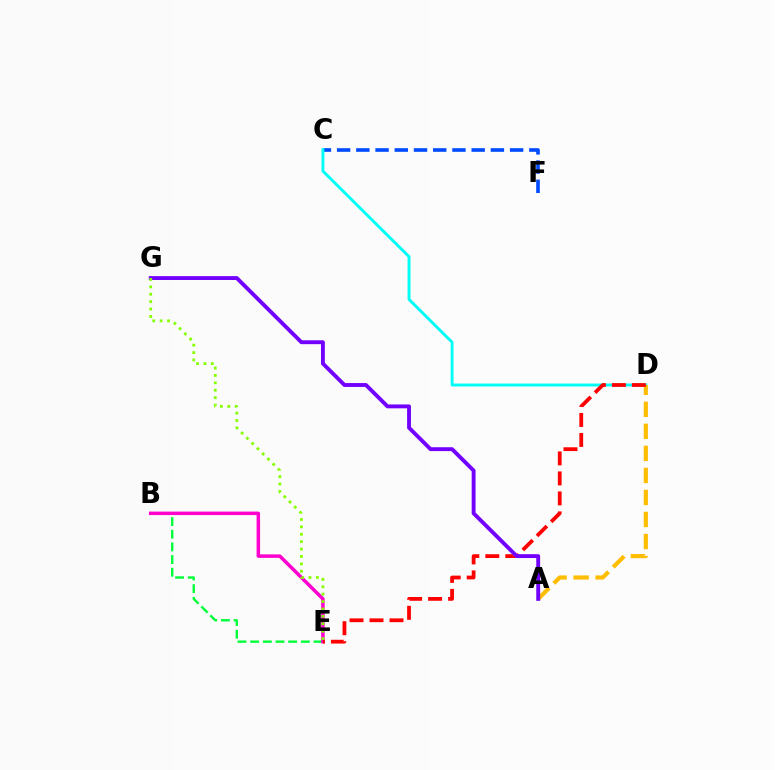{('C', 'F'): [{'color': '#004bff', 'line_style': 'dashed', 'thickness': 2.61}], ('B', 'E'): [{'color': '#00ff39', 'line_style': 'dashed', 'thickness': 1.72}, {'color': '#ff00cf', 'line_style': 'solid', 'thickness': 2.51}], ('C', 'D'): [{'color': '#00fff6', 'line_style': 'solid', 'thickness': 2.1}], ('A', 'D'): [{'color': '#ffbd00', 'line_style': 'dashed', 'thickness': 2.99}], ('D', 'E'): [{'color': '#ff0000', 'line_style': 'dashed', 'thickness': 2.72}], ('A', 'G'): [{'color': '#7200ff', 'line_style': 'solid', 'thickness': 2.79}], ('E', 'G'): [{'color': '#84ff00', 'line_style': 'dotted', 'thickness': 2.01}]}